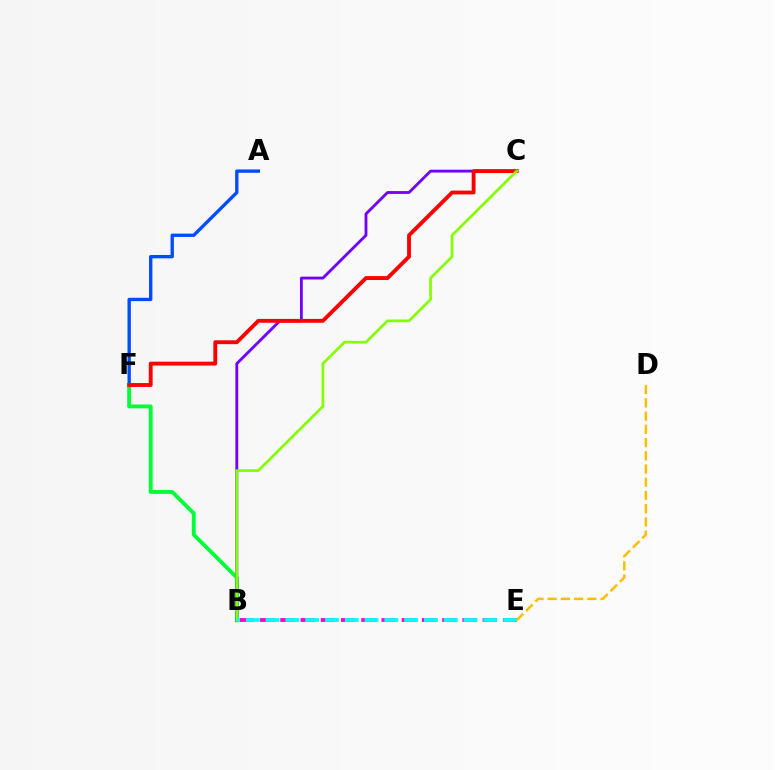{('B', 'E'): [{'color': '#ff00cf', 'line_style': 'dashed', 'thickness': 2.75}, {'color': '#00fff6', 'line_style': 'dashed', 'thickness': 2.69}], ('A', 'F'): [{'color': '#004bff', 'line_style': 'solid', 'thickness': 2.4}], ('B', 'F'): [{'color': '#00ff39', 'line_style': 'solid', 'thickness': 2.79}], ('B', 'C'): [{'color': '#7200ff', 'line_style': 'solid', 'thickness': 2.04}, {'color': '#84ff00', 'line_style': 'solid', 'thickness': 1.94}], ('C', 'F'): [{'color': '#ff0000', 'line_style': 'solid', 'thickness': 2.78}], ('D', 'E'): [{'color': '#ffbd00', 'line_style': 'dashed', 'thickness': 1.8}]}